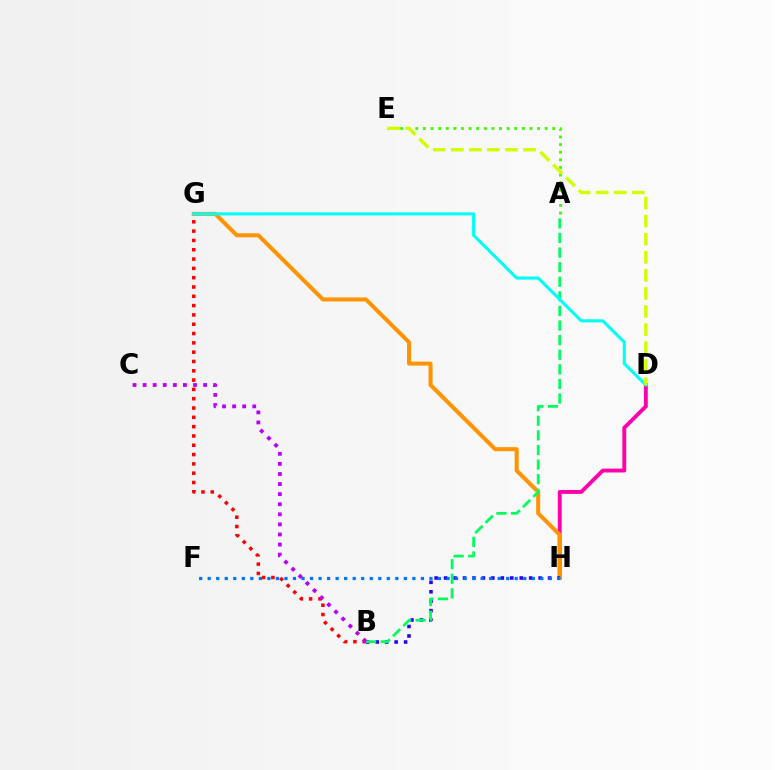{('B', 'G'): [{'color': '#ff0000', 'line_style': 'dotted', 'thickness': 2.53}], ('D', 'H'): [{'color': '#ff00ac', 'line_style': 'solid', 'thickness': 2.8}], ('G', 'H'): [{'color': '#ff9400', 'line_style': 'solid', 'thickness': 2.9}], ('B', 'H'): [{'color': '#2500ff', 'line_style': 'dotted', 'thickness': 2.57}], ('A', 'E'): [{'color': '#3dff00', 'line_style': 'dotted', 'thickness': 2.07}], ('A', 'B'): [{'color': '#00ff5c', 'line_style': 'dashed', 'thickness': 1.98}], ('D', 'G'): [{'color': '#00fff6', 'line_style': 'solid', 'thickness': 2.22}], ('B', 'C'): [{'color': '#b900ff', 'line_style': 'dotted', 'thickness': 2.74}], ('F', 'H'): [{'color': '#0074ff', 'line_style': 'dotted', 'thickness': 2.32}], ('D', 'E'): [{'color': '#d1ff00', 'line_style': 'dashed', 'thickness': 2.45}]}